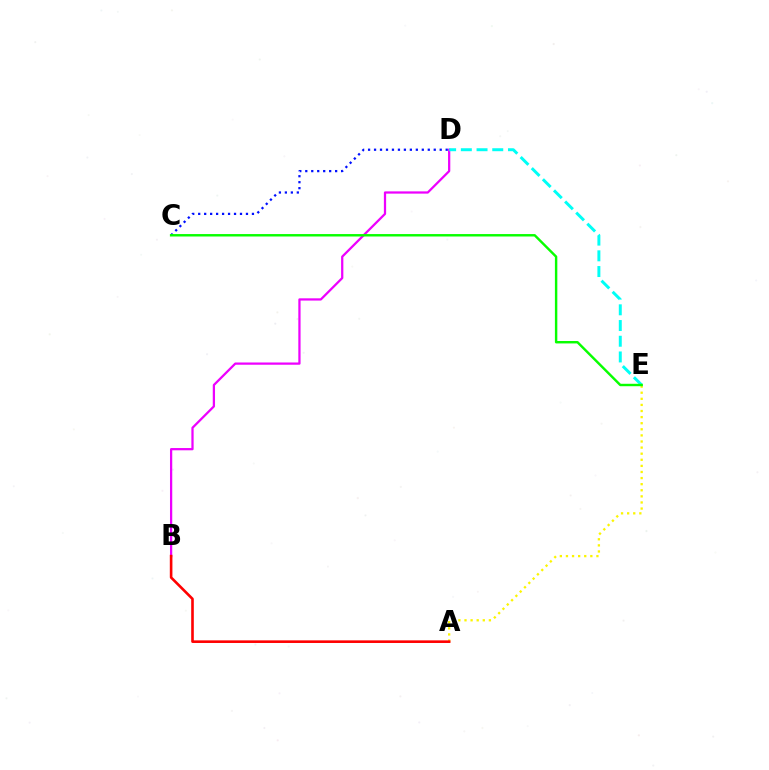{('C', 'D'): [{'color': '#0010ff', 'line_style': 'dotted', 'thickness': 1.62}], ('B', 'D'): [{'color': '#ee00ff', 'line_style': 'solid', 'thickness': 1.62}], ('A', 'E'): [{'color': '#fcf500', 'line_style': 'dotted', 'thickness': 1.66}], ('D', 'E'): [{'color': '#00fff6', 'line_style': 'dashed', 'thickness': 2.13}], ('C', 'E'): [{'color': '#08ff00', 'line_style': 'solid', 'thickness': 1.75}], ('A', 'B'): [{'color': '#ff0000', 'line_style': 'solid', 'thickness': 1.88}]}